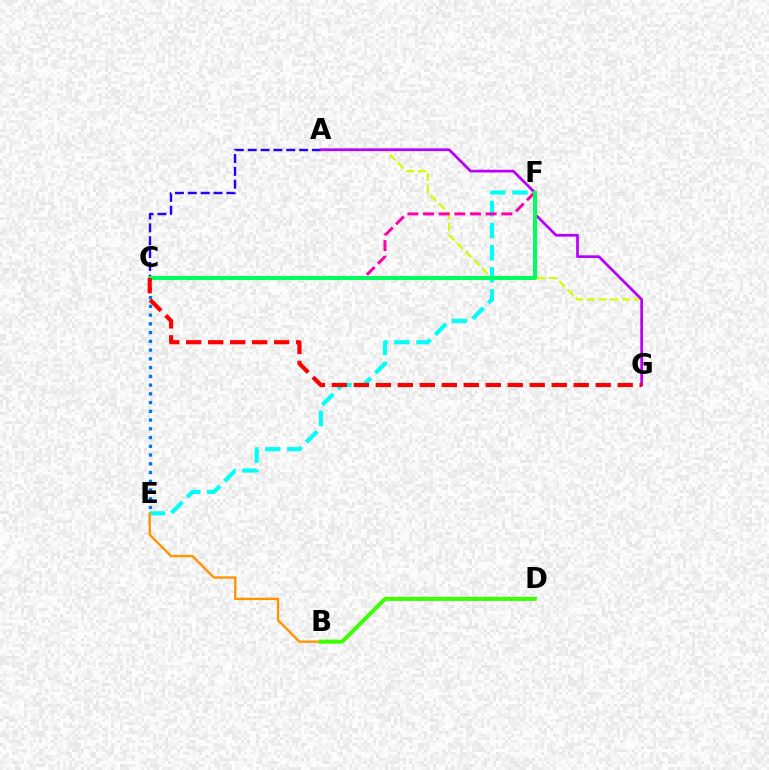{('A', 'G'): [{'color': '#d1ff00', 'line_style': 'dashed', 'thickness': 1.6}, {'color': '#b900ff', 'line_style': 'solid', 'thickness': 1.97}], ('E', 'F'): [{'color': '#00fff6', 'line_style': 'dashed', 'thickness': 3.0}], ('B', 'E'): [{'color': '#ff9400', 'line_style': 'solid', 'thickness': 1.7}], ('A', 'C'): [{'color': '#2500ff', 'line_style': 'dashed', 'thickness': 1.75}], ('C', 'E'): [{'color': '#0074ff', 'line_style': 'dotted', 'thickness': 2.38}], ('C', 'F'): [{'color': '#ff00ac', 'line_style': 'dashed', 'thickness': 2.13}, {'color': '#00ff5c', 'line_style': 'solid', 'thickness': 2.89}], ('B', 'D'): [{'color': '#3dff00', 'line_style': 'solid', 'thickness': 2.91}], ('C', 'G'): [{'color': '#ff0000', 'line_style': 'dashed', 'thickness': 2.99}]}